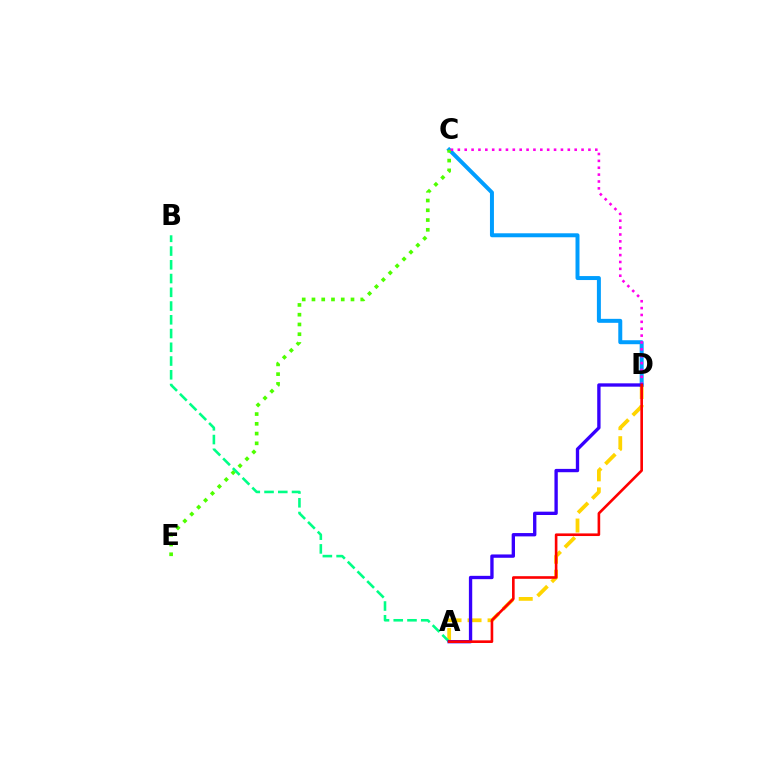{('C', 'D'): [{'color': '#009eff', 'line_style': 'solid', 'thickness': 2.86}, {'color': '#ff00ed', 'line_style': 'dotted', 'thickness': 1.87}], ('A', 'D'): [{'color': '#ffd500', 'line_style': 'dashed', 'thickness': 2.72}, {'color': '#3700ff', 'line_style': 'solid', 'thickness': 2.4}, {'color': '#ff0000', 'line_style': 'solid', 'thickness': 1.89}], ('C', 'E'): [{'color': '#4fff00', 'line_style': 'dotted', 'thickness': 2.65}], ('A', 'B'): [{'color': '#00ff86', 'line_style': 'dashed', 'thickness': 1.87}]}